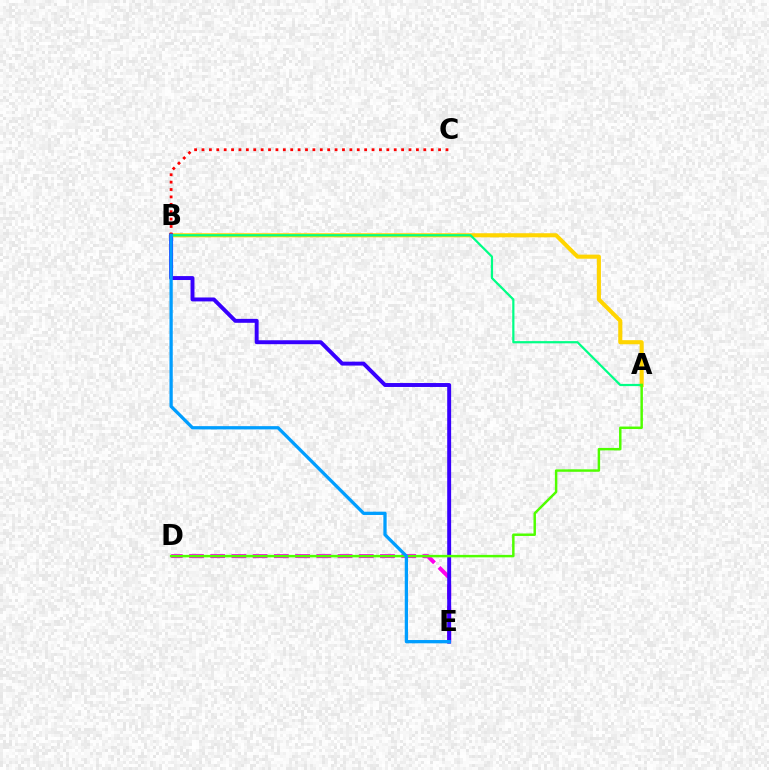{('A', 'B'): [{'color': '#ffd500', 'line_style': 'solid', 'thickness': 2.94}, {'color': '#00ff86', 'line_style': 'solid', 'thickness': 1.6}], ('D', 'E'): [{'color': '#ff00ed', 'line_style': 'dashed', 'thickness': 2.88}], ('B', 'E'): [{'color': '#3700ff', 'line_style': 'solid', 'thickness': 2.83}, {'color': '#009eff', 'line_style': 'solid', 'thickness': 2.36}], ('B', 'C'): [{'color': '#ff0000', 'line_style': 'dotted', 'thickness': 2.01}], ('A', 'D'): [{'color': '#4fff00', 'line_style': 'solid', 'thickness': 1.77}]}